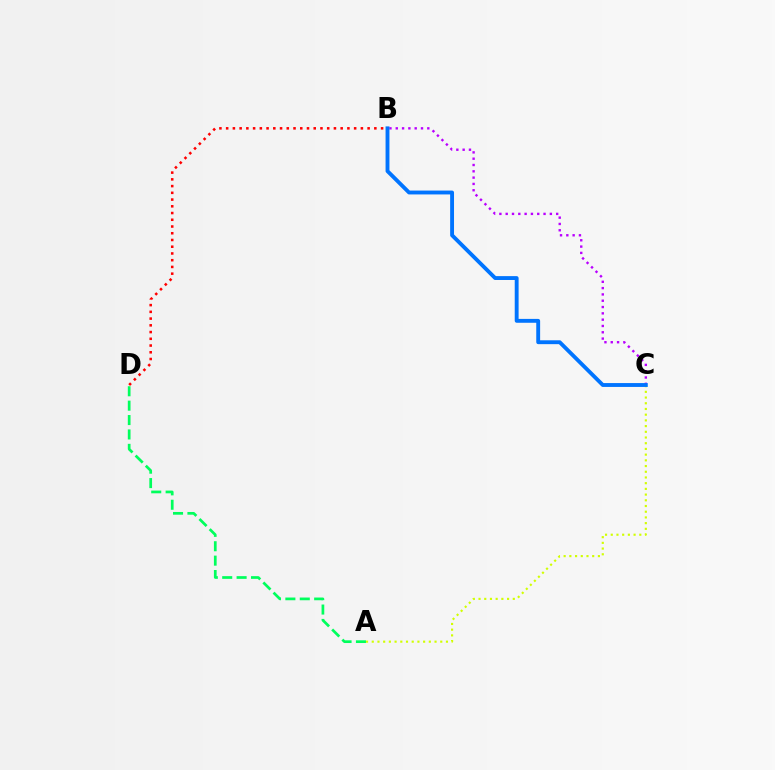{('B', 'C'): [{'color': '#b900ff', 'line_style': 'dotted', 'thickness': 1.71}, {'color': '#0074ff', 'line_style': 'solid', 'thickness': 2.79}], ('A', 'C'): [{'color': '#d1ff00', 'line_style': 'dotted', 'thickness': 1.55}], ('B', 'D'): [{'color': '#ff0000', 'line_style': 'dotted', 'thickness': 1.83}], ('A', 'D'): [{'color': '#00ff5c', 'line_style': 'dashed', 'thickness': 1.96}]}